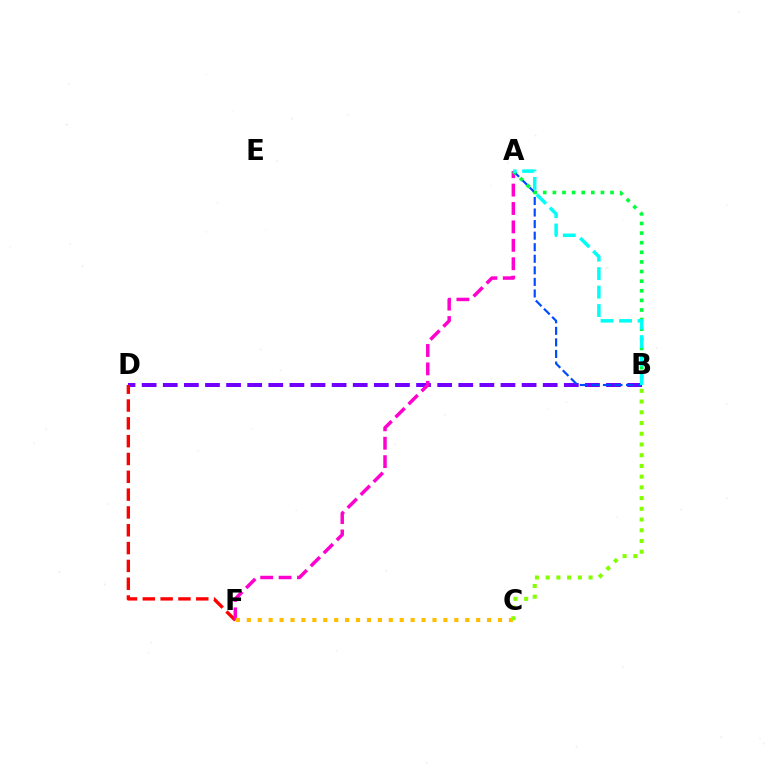{('B', 'D'): [{'color': '#7200ff', 'line_style': 'dashed', 'thickness': 2.87}], ('D', 'F'): [{'color': '#ff0000', 'line_style': 'dashed', 'thickness': 2.42}], ('A', 'F'): [{'color': '#ff00cf', 'line_style': 'dashed', 'thickness': 2.5}], ('A', 'B'): [{'color': '#004bff', 'line_style': 'dashed', 'thickness': 1.57}, {'color': '#00ff39', 'line_style': 'dotted', 'thickness': 2.61}, {'color': '#00fff6', 'line_style': 'dashed', 'thickness': 2.51}], ('C', 'F'): [{'color': '#ffbd00', 'line_style': 'dotted', 'thickness': 2.97}], ('B', 'C'): [{'color': '#84ff00', 'line_style': 'dotted', 'thickness': 2.91}]}